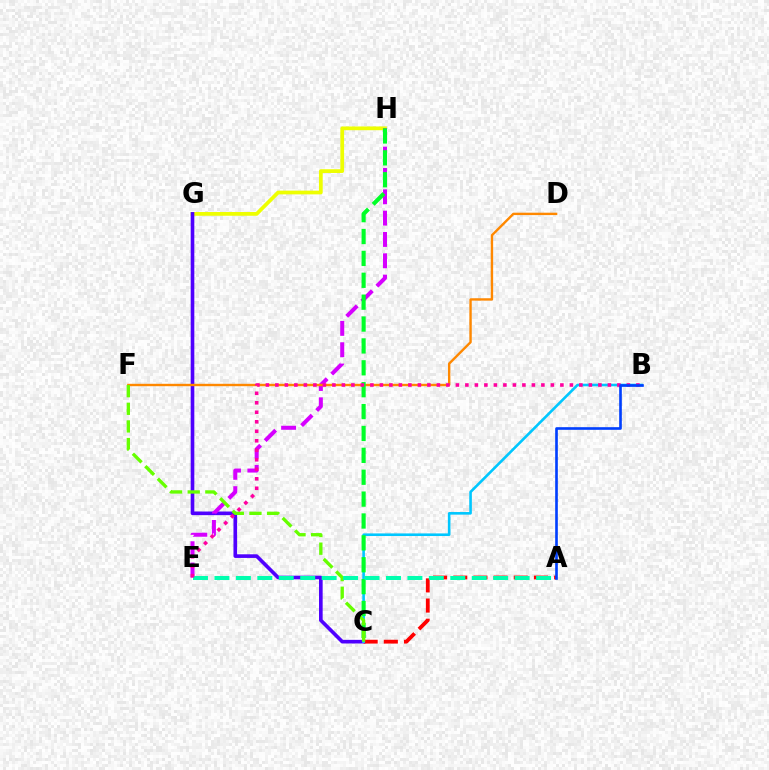{('G', 'H'): [{'color': '#eeff00', 'line_style': 'solid', 'thickness': 2.69}], ('C', 'G'): [{'color': '#4f00ff', 'line_style': 'solid', 'thickness': 2.62}], ('A', 'C'): [{'color': '#ff0000', 'line_style': 'dashed', 'thickness': 2.74}], ('E', 'H'): [{'color': '#d600ff', 'line_style': 'dashed', 'thickness': 2.9}], ('B', 'C'): [{'color': '#00c7ff', 'line_style': 'solid', 'thickness': 1.88}], ('D', 'F'): [{'color': '#ff8800', 'line_style': 'solid', 'thickness': 1.72}], ('C', 'H'): [{'color': '#00ff27', 'line_style': 'dashed', 'thickness': 2.97}], ('C', 'F'): [{'color': '#66ff00', 'line_style': 'dashed', 'thickness': 2.4}], ('A', 'E'): [{'color': '#00ffaf', 'line_style': 'dashed', 'thickness': 2.91}], ('B', 'E'): [{'color': '#ff00a0', 'line_style': 'dotted', 'thickness': 2.58}], ('A', 'B'): [{'color': '#003fff', 'line_style': 'solid', 'thickness': 1.9}]}